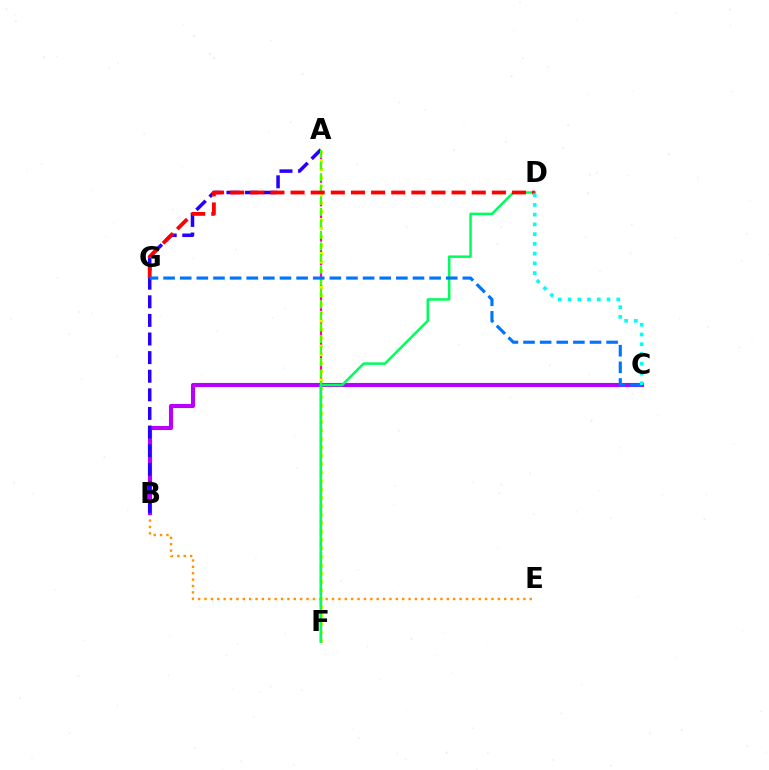{('B', 'E'): [{'color': '#ff9400', 'line_style': 'dotted', 'thickness': 1.73}], ('A', 'F'): [{'color': '#ff00ac', 'line_style': 'dashed', 'thickness': 1.6}, {'color': '#d1ff00', 'line_style': 'dotted', 'thickness': 2.29}, {'color': '#3dff00', 'line_style': 'dashed', 'thickness': 1.57}], ('B', 'C'): [{'color': '#b900ff', 'line_style': 'solid', 'thickness': 2.95}], ('A', 'B'): [{'color': '#2500ff', 'line_style': 'dashed', 'thickness': 2.53}], ('D', 'F'): [{'color': '#00ff5c', 'line_style': 'solid', 'thickness': 1.83}], ('D', 'G'): [{'color': '#ff0000', 'line_style': 'dashed', 'thickness': 2.73}], ('C', 'G'): [{'color': '#0074ff', 'line_style': 'dashed', 'thickness': 2.26}], ('C', 'D'): [{'color': '#00fff6', 'line_style': 'dotted', 'thickness': 2.65}]}